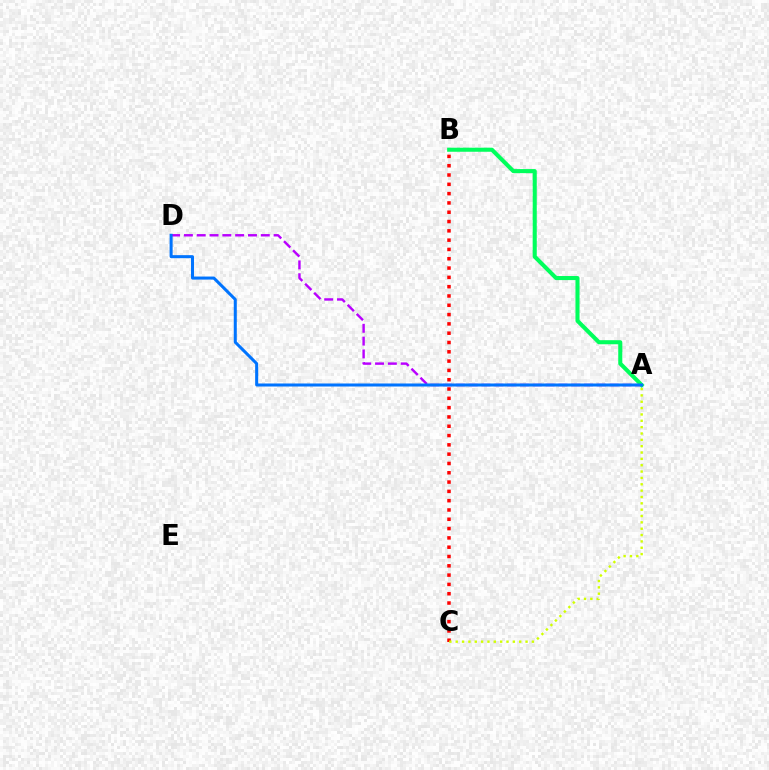{('B', 'C'): [{'color': '#ff0000', 'line_style': 'dotted', 'thickness': 2.53}], ('A', 'C'): [{'color': '#d1ff00', 'line_style': 'dotted', 'thickness': 1.73}], ('A', 'D'): [{'color': '#b900ff', 'line_style': 'dashed', 'thickness': 1.74}, {'color': '#0074ff', 'line_style': 'solid', 'thickness': 2.18}], ('A', 'B'): [{'color': '#00ff5c', 'line_style': 'solid', 'thickness': 2.93}]}